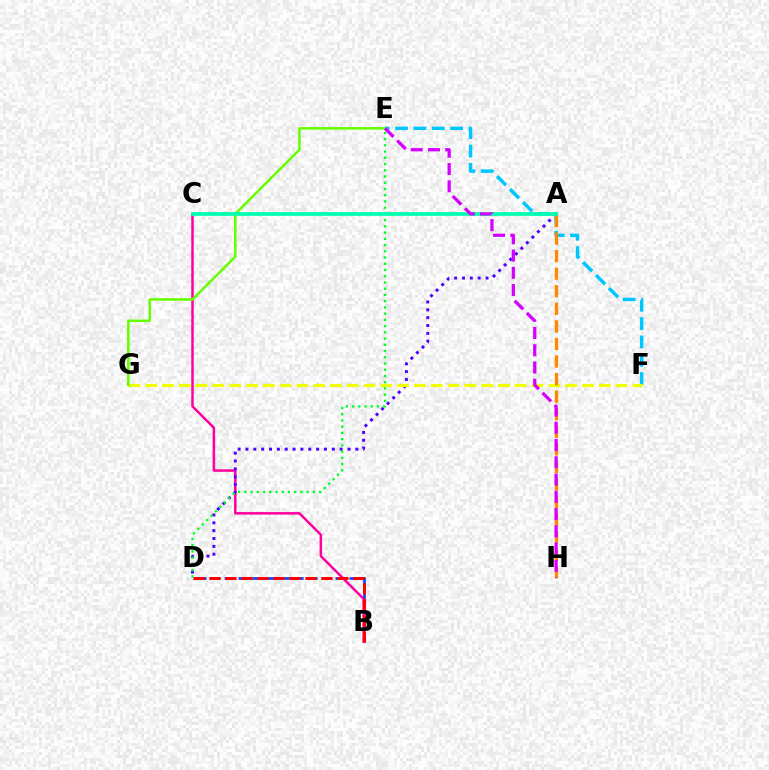{('B', 'D'): [{'color': '#003fff', 'line_style': 'dashed', 'thickness': 1.88}, {'color': '#ff0000', 'line_style': 'dashed', 'thickness': 2.17}], ('B', 'C'): [{'color': '#ff00a0', 'line_style': 'solid', 'thickness': 1.8}], ('A', 'D'): [{'color': '#4f00ff', 'line_style': 'dotted', 'thickness': 2.13}], ('E', 'F'): [{'color': '#00c7ff', 'line_style': 'dashed', 'thickness': 2.49}], ('D', 'E'): [{'color': '#00ff27', 'line_style': 'dotted', 'thickness': 1.69}], ('F', 'G'): [{'color': '#eeff00', 'line_style': 'dashed', 'thickness': 2.28}], ('A', 'H'): [{'color': '#ff8800', 'line_style': 'dashed', 'thickness': 2.39}], ('E', 'G'): [{'color': '#66ff00', 'line_style': 'solid', 'thickness': 1.82}], ('A', 'C'): [{'color': '#00ffaf', 'line_style': 'solid', 'thickness': 2.65}], ('E', 'H'): [{'color': '#d600ff', 'line_style': 'dashed', 'thickness': 2.35}]}